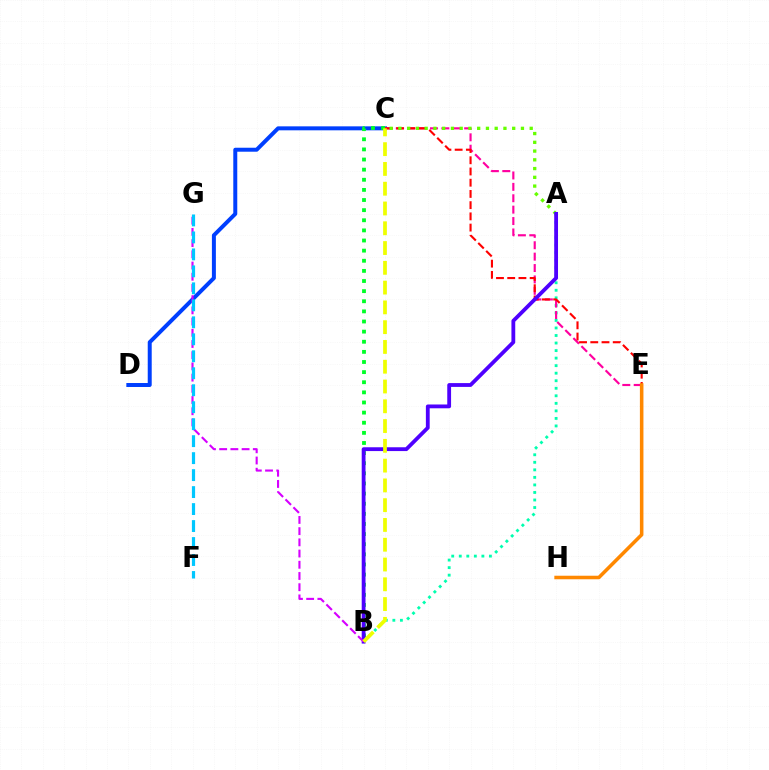{('A', 'B'): [{'color': '#00ffaf', 'line_style': 'dotted', 'thickness': 2.05}, {'color': '#4f00ff', 'line_style': 'solid', 'thickness': 2.74}], ('C', 'D'): [{'color': '#003fff', 'line_style': 'solid', 'thickness': 2.86}], ('C', 'E'): [{'color': '#ff00a0', 'line_style': 'dashed', 'thickness': 1.55}, {'color': '#ff0000', 'line_style': 'dashed', 'thickness': 1.52}], ('B', 'C'): [{'color': '#00ff27', 'line_style': 'dotted', 'thickness': 2.75}, {'color': '#eeff00', 'line_style': 'dashed', 'thickness': 2.69}], ('A', 'C'): [{'color': '#66ff00', 'line_style': 'dotted', 'thickness': 2.38}], ('E', 'H'): [{'color': '#ff8800', 'line_style': 'solid', 'thickness': 2.55}], ('B', 'G'): [{'color': '#d600ff', 'line_style': 'dashed', 'thickness': 1.52}], ('F', 'G'): [{'color': '#00c7ff', 'line_style': 'dashed', 'thickness': 2.31}]}